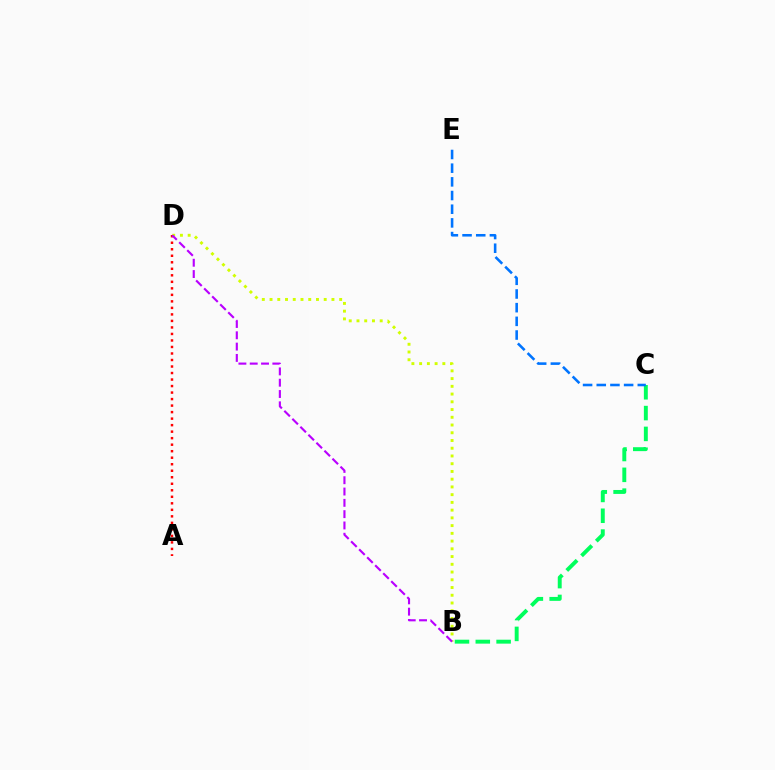{('B', 'C'): [{'color': '#00ff5c', 'line_style': 'dashed', 'thickness': 2.83}], ('C', 'E'): [{'color': '#0074ff', 'line_style': 'dashed', 'thickness': 1.86}], ('B', 'D'): [{'color': '#d1ff00', 'line_style': 'dotted', 'thickness': 2.1}, {'color': '#b900ff', 'line_style': 'dashed', 'thickness': 1.54}], ('A', 'D'): [{'color': '#ff0000', 'line_style': 'dotted', 'thickness': 1.77}]}